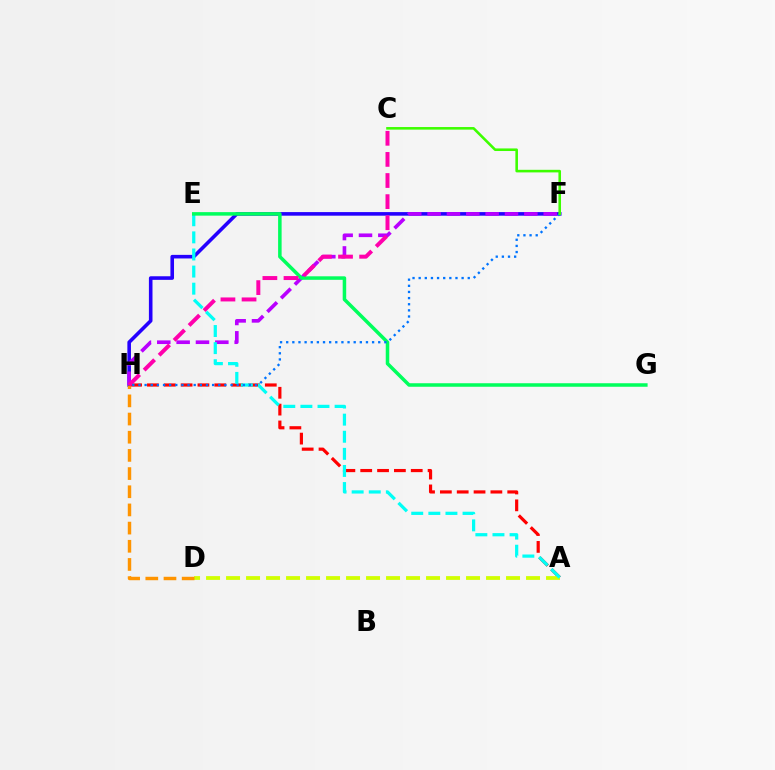{('F', 'H'): [{'color': '#2500ff', 'line_style': 'solid', 'thickness': 2.58}, {'color': '#b900ff', 'line_style': 'dashed', 'thickness': 2.63}, {'color': '#0074ff', 'line_style': 'dotted', 'thickness': 1.67}], ('A', 'H'): [{'color': '#ff0000', 'line_style': 'dashed', 'thickness': 2.29}], ('A', 'D'): [{'color': '#d1ff00', 'line_style': 'dashed', 'thickness': 2.72}], ('D', 'H'): [{'color': '#ff9400', 'line_style': 'dashed', 'thickness': 2.47}], ('A', 'E'): [{'color': '#00fff6', 'line_style': 'dashed', 'thickness': 2.32}], ('E', 'G'): [{'color': '#00ff5c', 'line_style': 'solid', 'thickness': 2.53}], ('C', 'H'): [{'color': '#ff00ac', 'line_style': 'dashed', 'thickness': 2.87}], ('C', 'F'): [{'color': '#3dff00', 'line_style': 'solid', 'thickness': 1.86}]}